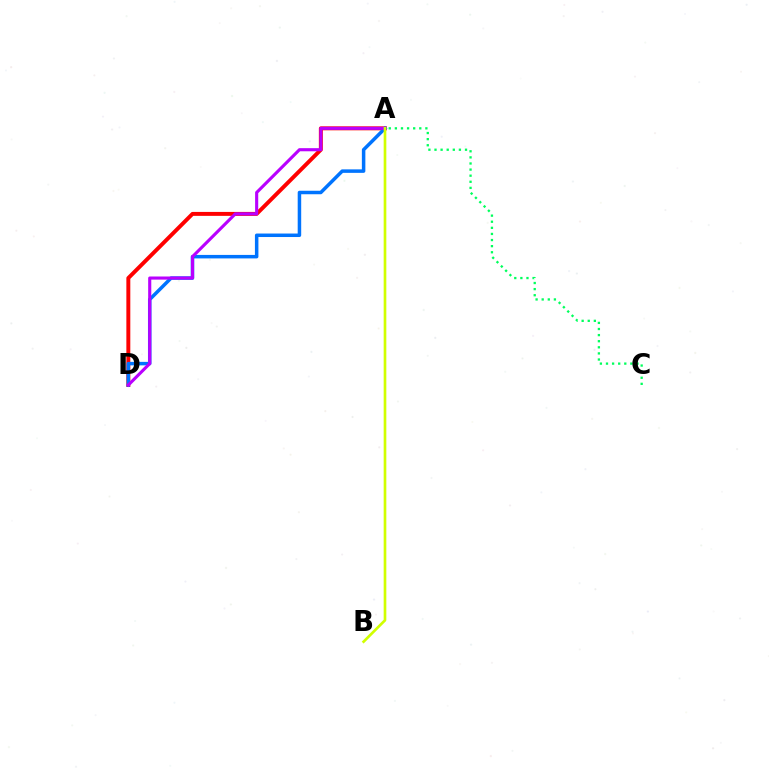{('A', 'D'): [{'color': '#ff0000', 'line_style': 'solid', 'thickness': 2.84}, {'color': '#0074ff', 'line_style': 'solid', 'thickness': 2.52}, {'color': '#b900ff', 'line_style': 'solid', 'thickness': 2.24}], ('A', 'C'): [{'color': '#00ff5c', 'line_style': 'dotted', 'thickness': 1.66}], ('A', 'B'): [{'color': '#d1ff00', 'line_style': 'solid', 'thickness': 1.92}]}